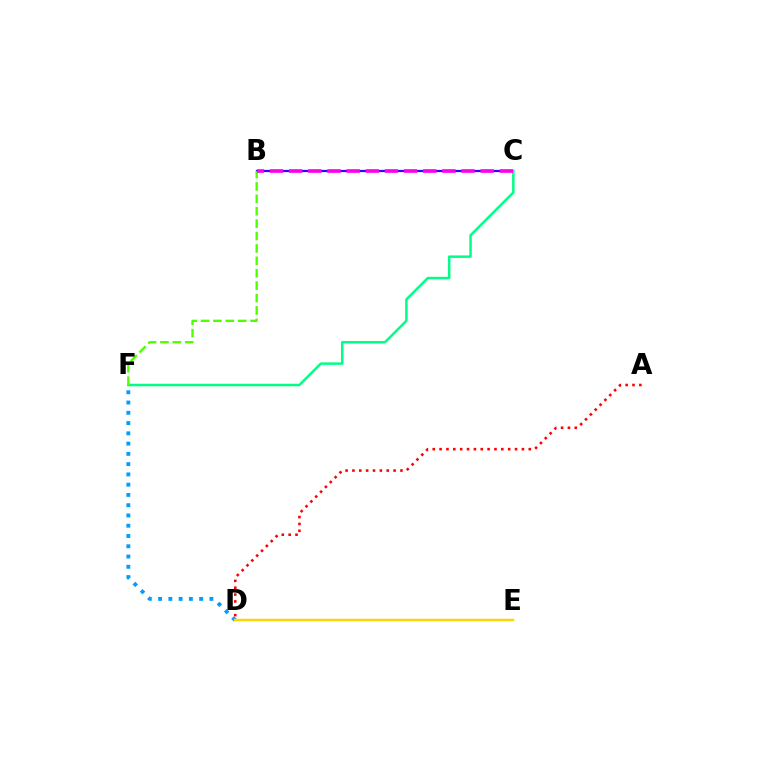{('B', 'C'): [{'color': '#3700ff', 'line_style': 'solid', 'thickness': 1.6}, {'color': '#ff00ed', 'line_style': 'dashed', 'thickness': 2.6}], ('C', 'F'): [{'color': '#00ff86', 'line_style': 'solid', 'thickness': 1.8}], ('A', 'D'): [{'color': '#ff0000', 'line_style': 'dotted', 'thickness': 1.86}], ('D', 'F'): [{'color': '#009eff', 'line_style': 'dotted', 'thickness': 2.79}], ('D', 'E'): [{'color': '#ffd500', 'line_style': 'solid', 'thickness': 1.78}], ('B', 'F'): [{'color': '#4fff00', 'line_style': 'dashed', 'thickness': 1.68}]}